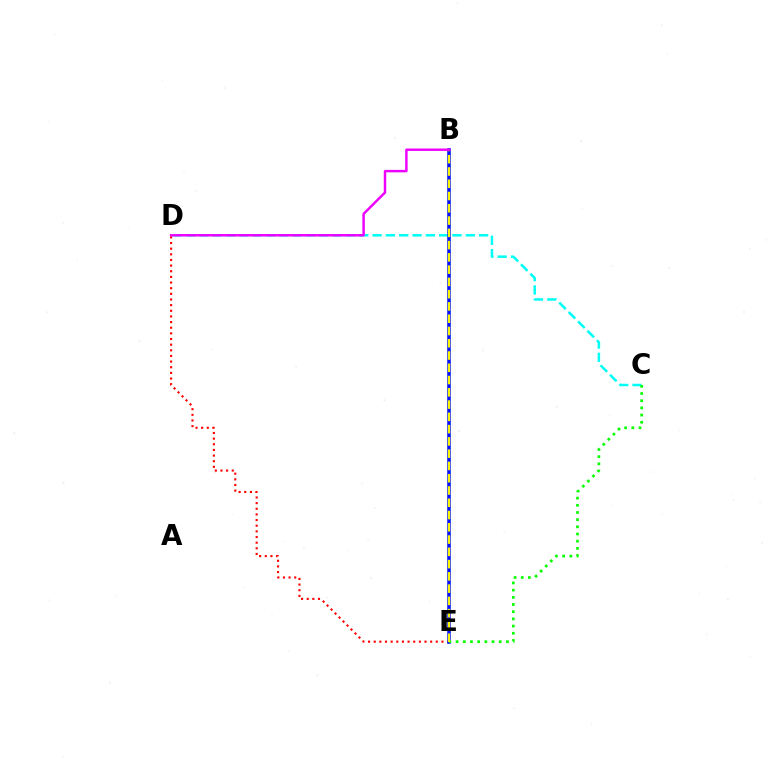{('D', 'E'): [{'color': '#ff0000', 'line_style': 'dotted', 'thickness': 1.53}], ('C', 'D'): [{'color': '#00fff6', 'line_style': 'dashed', 'thickness': 1.81}], ('B', 'E'): [{'color': '#0010ff', 'line_style': 'solid', 'thickness': 2.56}, {'color': '#fcf500', 'line_style': 'dashed', 'thickness': 1.67}], ('C', 'E'): [{'color': '#08ff00', 'line_style': 'dotted', 'thickness': 1.95}], ('B', 'D'): [{'color': '#ee00ff', 'line_style': 'solid', 'thickness': 1.76}]}